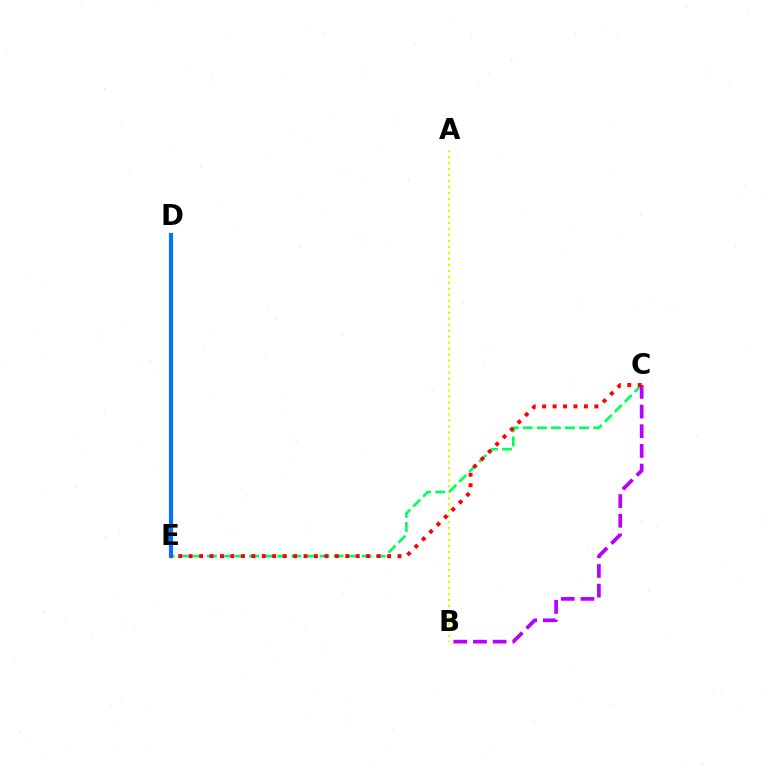{('A', 'B'): [{'color': '#d1ff00', 'line_style': 'dotted', 'thickness': 1.63}], ('C', 'E'): [{'color': '#00ff5c', 'line_style': 'dashed', 'thickness': 1.91}, {'color': '#ff0000', 'line_style': 'dotted', 'thickness': 2.84}], ('D', 'E'): [{'color': '#0074ff', 'line_style': 'solid', 'thickness': 3.0}], ('B', 'C'): [{'color': '#b900ff', 'line_style': 'dashed', 'thickness': 2.67}]}